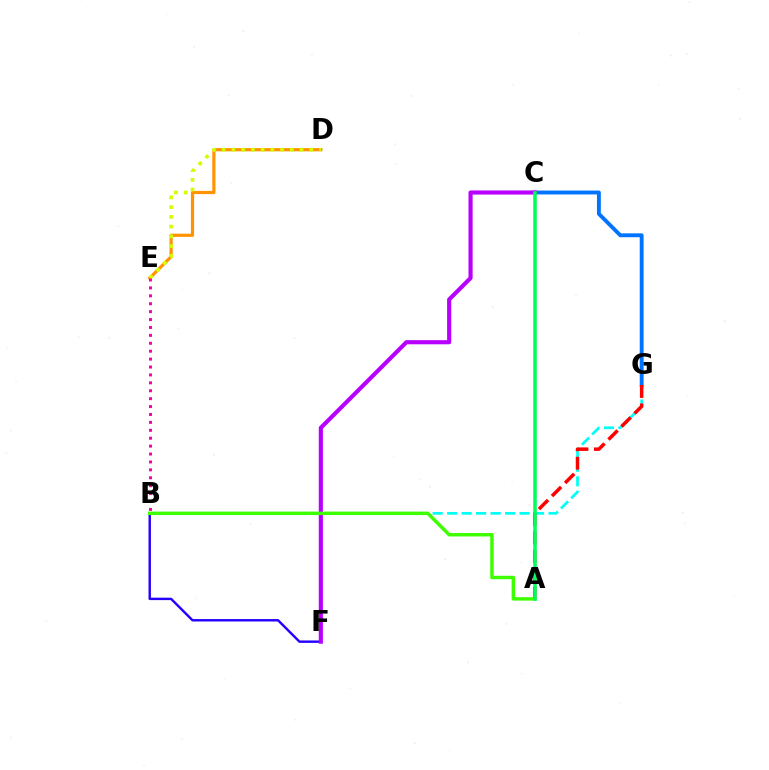{('D', 'E'): [{'color': '#ff9400', 'line_style': 'solid', 'thickness': 2.3}, {'color': '#d1ff00', 'line_style': 'dotted', 'thickness': 2.65}], ('C', 'G'): [{'color': '#0074ff', 'line_style': 'solid', 'thickness': 2.8}], ('B', 'G'): [{'color': '#00fff6', 'line_style': 'dashed', 'thickness': 1.97}], ('B', 'F'): [{'color': '#2500ff', 'line_style': 'solid', 'thickness': 1.74}], ('A', 'G'): [{'color': '#ff0000', 'line_style': 'dashed', 'thickness': 2.51}], ('C', 'F'): [{'color': '#b900ff', 'line_style': 'solid', 'thickness': 2.97}], ('A', 'B'): [{'color': '#3dff00', 'line_style': 'solid', 'thickness': 2.48}], ('A', 'C'): [{'color': '#00ff5c', 'line_style': 'solid', 'thickness': 2.55}], ('B', 'E'): [{'color': '#ff00ac', 'line_style': 'dotted', 'thickness': 2.15}]}